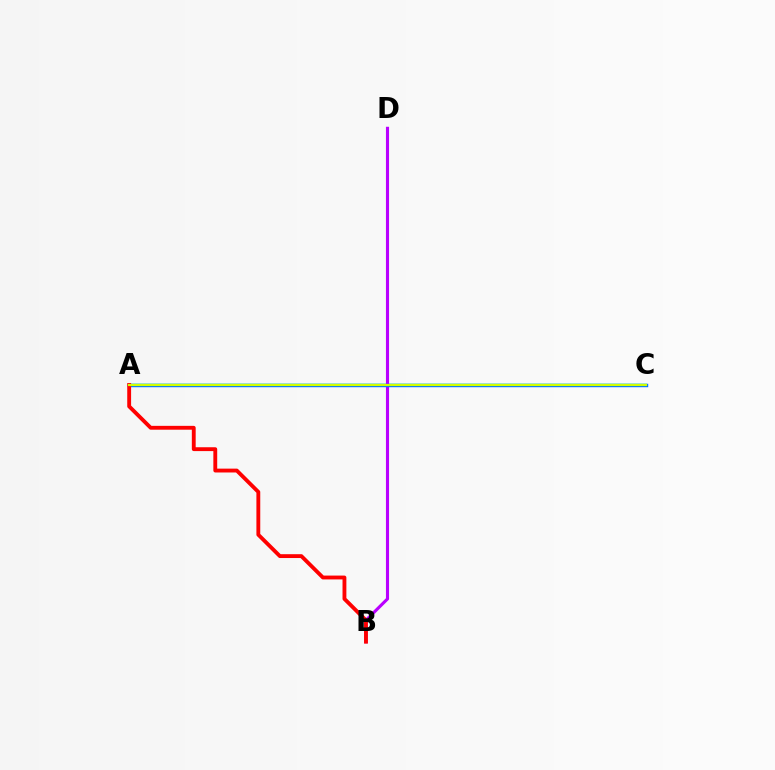{('A', 'C'): [{'color': '#00ff5c', 'line_style': 'solid', 'thickness': 1.74}, {'color': '#0074ff', 'line_style': 'solid', 'thickness': 2.46}, {'color': '#d1ff00', 'line_style': 'solid', 'thickness': 1.58}], ('B', 'D'): [{'color': '#b900ff', 'line_style': 'solid', 'thickness': 2.24}], ('A', 'B'): [{'color': '#ff0000', 'line_style': 'solid', 'thickness': 2.77}]}